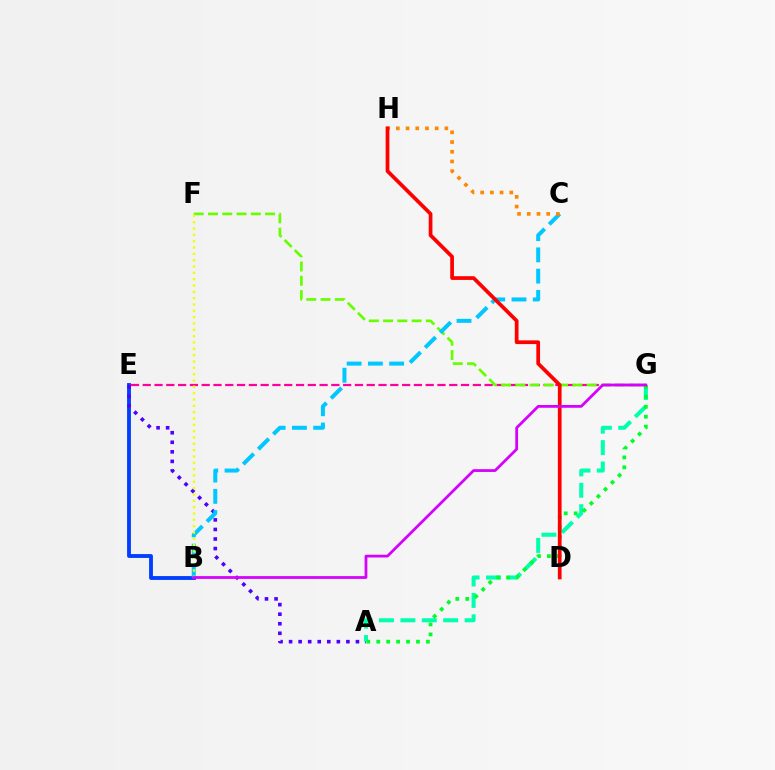{('B', 'E'): [{'color': '#003fff', 'line_style': 'solid', 'thickness': 2.77}], ('E', 'G'): [{'color': '#ff00a0', 'line_style': 'dashed', 'thickness': 1.6}], ('A', 'E'): [{'color': '#4f00ff', 'line_style': 'dotted', 'thickness': 2.6}], ('F', 'G'): [{'color': '#66ff00', 'line_style': 'dashed', 'thickness': 1.94}], ('B', 'C'): [{'color': '#00c7ff', 'line_style': 'dashed', 'thickness': 2.89}], ('A', 'G'): [{'color': '#00ffaf', 'line_style': 'dashed', 'thickness': 2.91}, {'color': '#00ff27', 'line_style': 'dotted', 'thickness': 2.7}], ('C', 'H'): [{'color': '#ff8800', 'line_style': 'dotted', 'thickness': 2.64}], ('B', 'F'): [{'color': '#eeff00', 'line_style': 'dotted', 'thickness': 1.72}], ('D', 'H'): [{'color': '#ff0000', 'line_style': 'solid', 'thickness': 2.69}], ('B', 'G'): [{'color': '#d600ff', 'line_style': 'solid', 'thickness': 2.0}]}